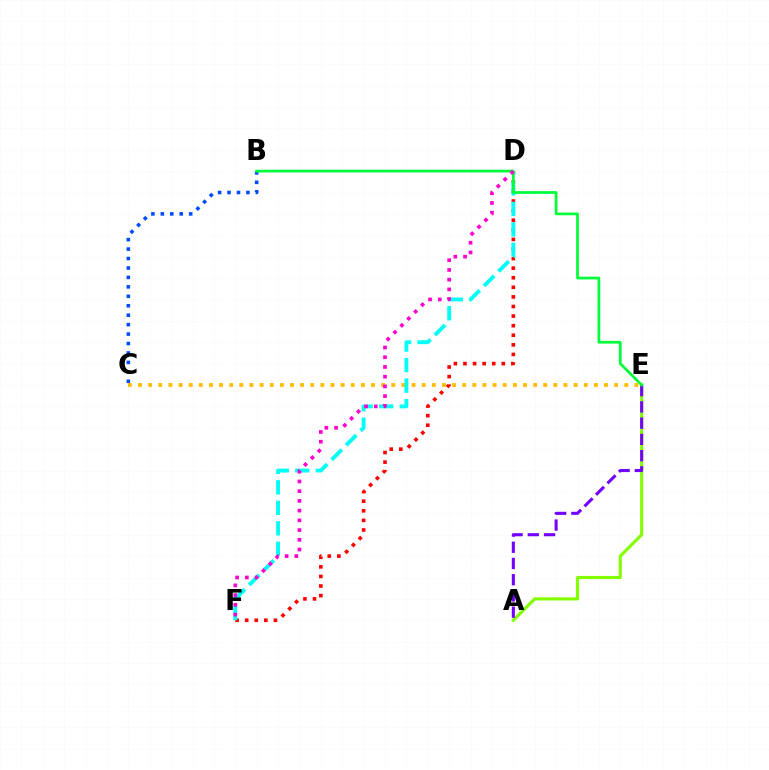{('B', 'C'): [{'color': '#004bff', 'line_style': 'dotted', 'thickness': 2.57}], ('A', 'E'): [{'color': '#84ff00', 'line_style': 'solid', 'thickness': 2.26}, {'color': '#7200ff', 'line_style': 'dashed', 'thickness': 2.21}], ('C', 'E'): [{'color': '#ffbd00', 'line_style': 'dotted', 'thickness': 2.75}], ('D', 'F'): [{'color': '#ff0000', 'line_style': 'dotted', 'thickness': 2.61}, {'color': '#00fff6', 'line_style': 'dashed', 'thickness': 2.79}, {'color': '#ff00cf', 'line_style': 'dotted', 'thickness': 2.64}], ('B', 'E'): [{'color': '#00ff39', 'line_style': 'solid', 'thickness': 1.96}]}